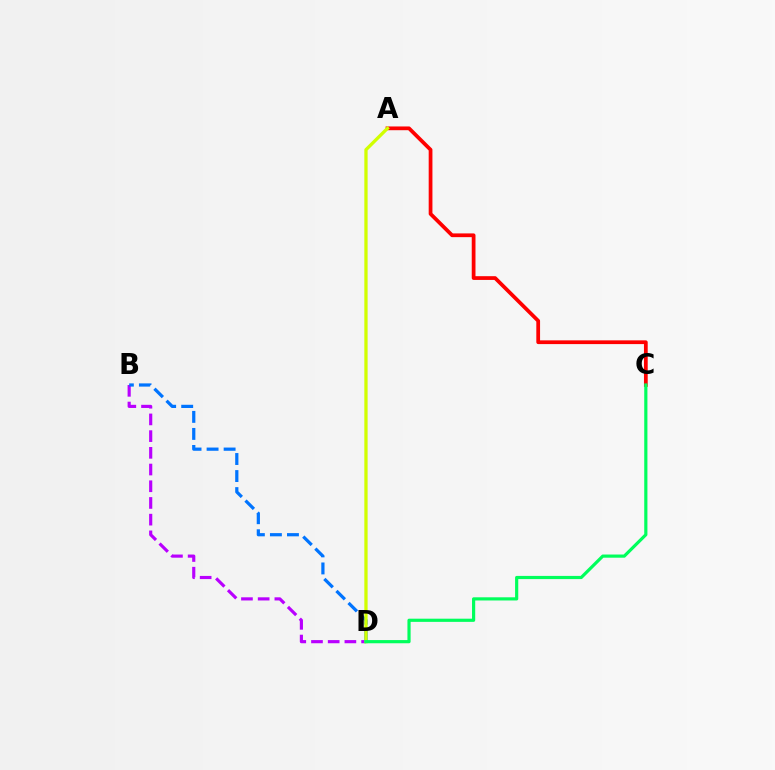{('A', 'C'): [{'color': '#ff0000', 'line_style': 'solid', 'thickness': 2.7}], ('B', 'D'): [{'color': '#b900ff', 'line_style': 'dashed', 'thickness': 2.27}, {'color': '#0074ff', 'line_style': 'dashed', 'thickness': 2.31}], ('A', 'D'): [{'color': '#d1ff00', 'line_style': 'solid', 'thickness': 2.36}], ('C', 'D'): [{'color': '#00ff5c', 'line_style': 'solid', 'thickness': 2.29}]}